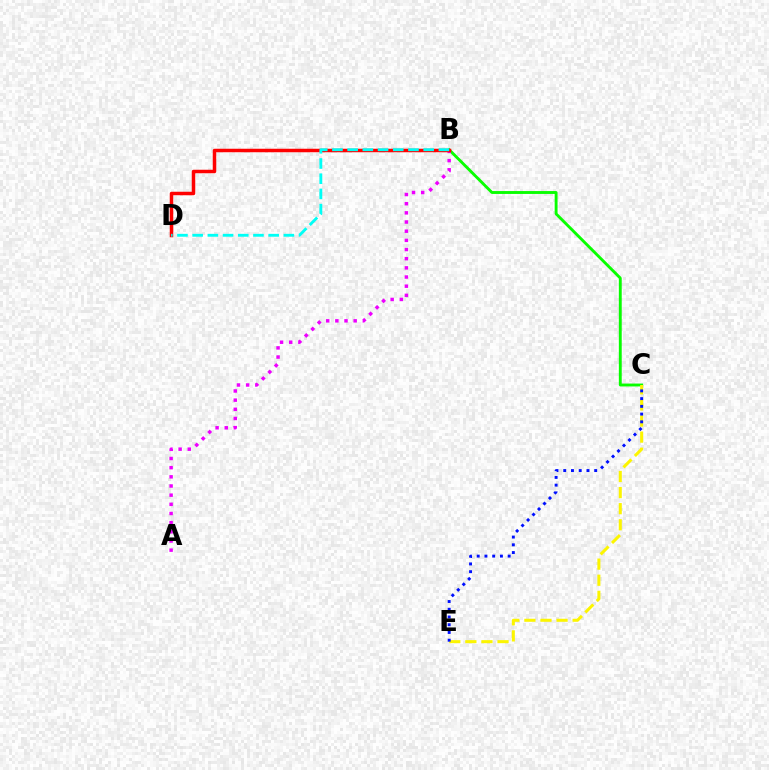{('B', 'C'): [{'color': '#08ff00', 'line_style': 'solid', 'thickness': 2.08}], ('A', 'B'): [{'color': '#ee00ff', 'line_style': 'dotted', 'thickness': 2.49}], ('C', 'E'): [{'color': '#fcf500', 'line_style': 'dashed', 'thickness': 2.19}, {'color': '#0010ff', 'line_style': 'dotted', 'thickness': 2.1}], ('B', 'D'): [{'color': '#ff0000', 'line_style': 'solid', 'thickness': 2.52}, {'color': '#00fff6', 'line_style': 'dashed', 'thickness': 2.07}]}